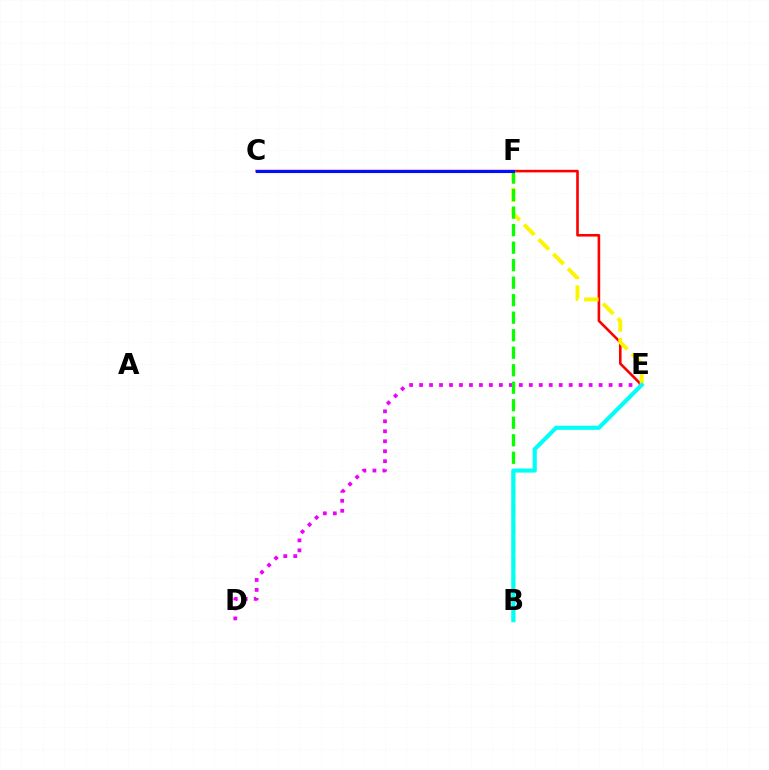{('D', 'E'): [{'color': '#ee00ff', 'line_style': 'dotted', 'thickness': 2.71}], ('C', 'E'): [{'color': '#ff0000', 'line_style': 'solid', 'thickness': 1.87}], ('E', 'F'): [{'color': '#fcf500', 'line_style': 'dashed', 'thickness': 2.81}], ('B', 'F'): [{'color': '#08ff00', 'line_style': 'dashed', 'thickness': 2.38}], ('C', 'F'): [{'color': '#0010ff', 'line_style': 'solid', 'thickness': 2.23}], ('B', 'E'): [{'color': '#00fff6', 'line_style': 'solid', 'thickness': 2.95}]}